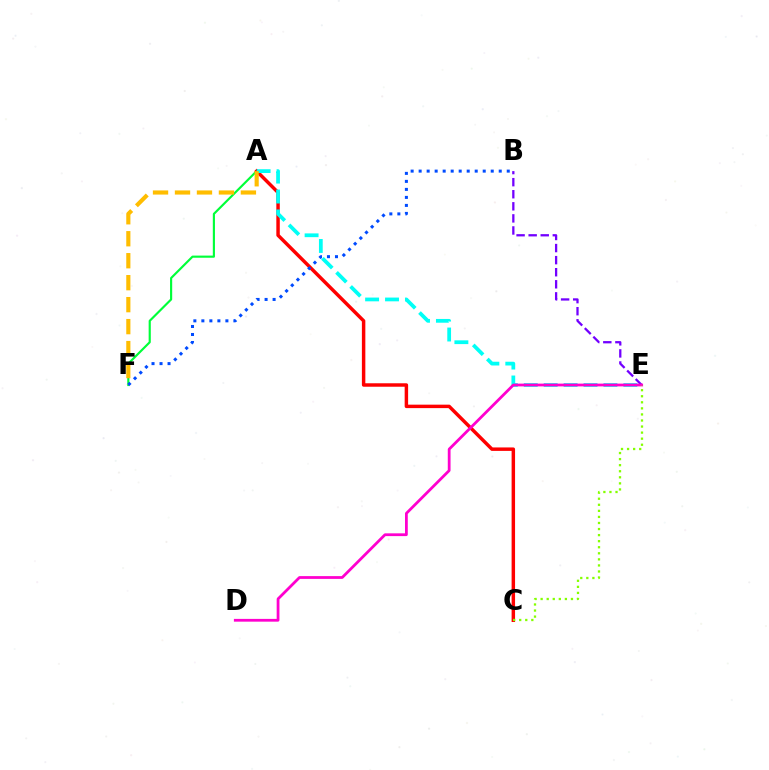{('A', 'F'): [{'color': '#00ff39', 'line_style': 'solid', 'thickness': 1.55}, {'color': '#ffbd00', 'line_style': 'dashed', 'thickness': 2.98}], ('A', 'C'): [{'color': '#ff0000', 'line_style': 'solid', 'thickness': 2.49}], ('A', 'E'): [{'color': '#00fff6', 'line_style': 'dashed', 'thickness': 2.71}], ('B', 'E'): [{'color': '#7200ff', 'line_style': 'dashed', 'thickness': 1.64}], ('B', 'F'): [{'color': '#004bff', 'line_style': 'dotted', 'thickness': 2.18}], ('D', 'E'): [{'color': '#ff00cf', 'line_style': 'solid', 'thickness': 2.0}], ('C', 'E'): [{'color': '#84ff00', 'line_style': 'dotted', 'thickness': 1.65}]}